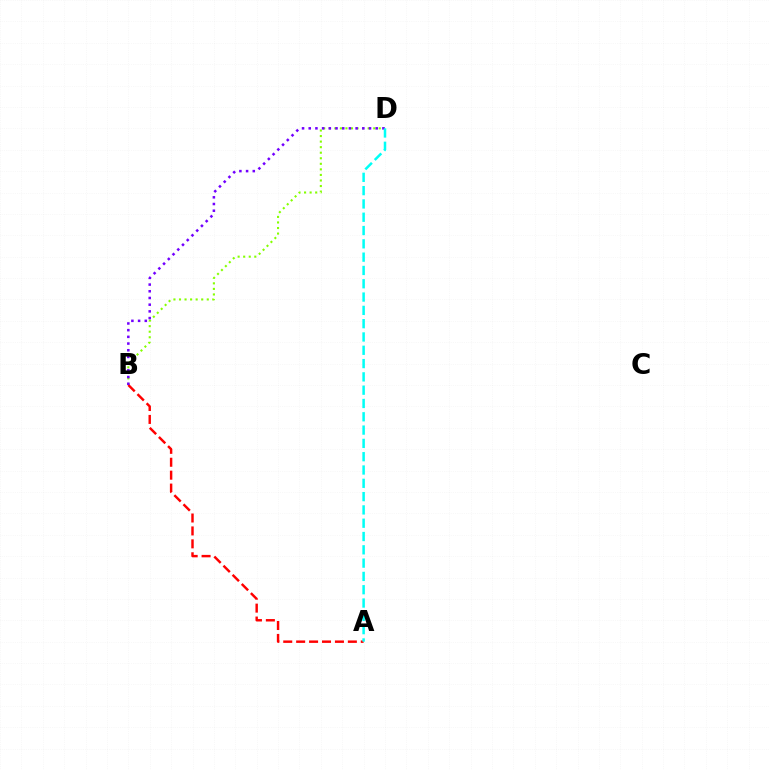{('B', 'D'): [{'color': '#84ff00', 'line_style': 'dotted', 'thickness': 1.51}, {'color': '#7200ff', 'line_style': 'dotted', 'thickness': 1.82}], ('A', 'B'): [{'color': '#ff0000', 'line_style': 'dashed', 'thickness': 1.76}], ('A', 'D'): [{'color': '#00fff6', 'line_style': 'dashed', 'thickness': 1.81}]}